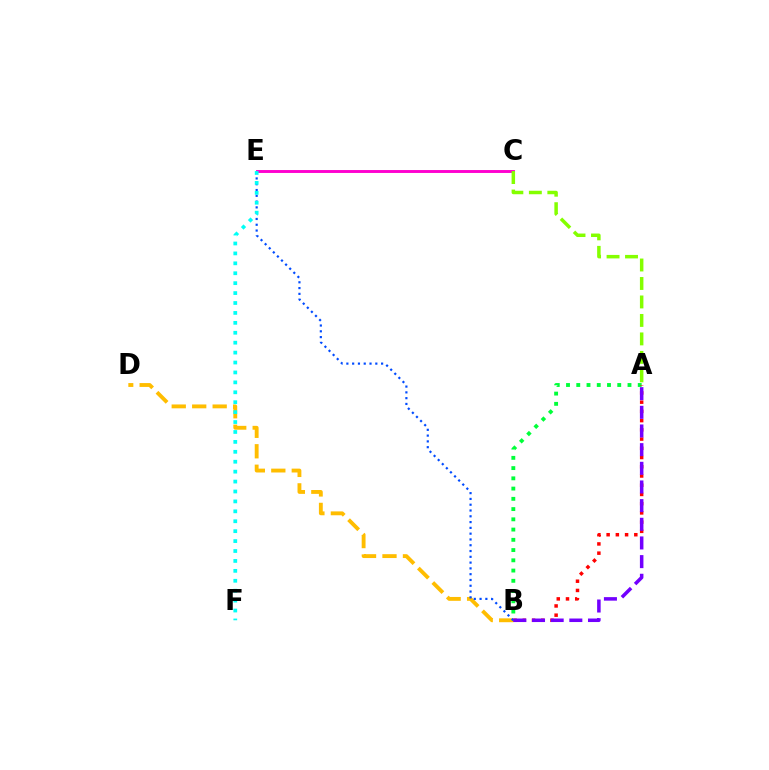{('C', 'E'): [{'color': '#ff00cf', 'line_style': 'solid', 'thickness': 2.1}], ('B', 'D'): [{'color': '#ffbd00', 'line_style': 'dashed', 'thickness': 2.78}], ('A', 'B'): [{'color': '#00ff39', 'line_style': 'dotted', 'thickness': 2.78}, {'color': '#ff0000', 'line_style': 'dotted', 'thickness': 2.51}, {'color': '#7200ff', 'line_style': 'dashed', 'thickness': 2.54}], ('A', 'C'): [{'color': '#84ff00', 'line_style': 'dashed', 'thickness': 2.51}], ('B', 'E'): [{'color': '#004bff', 'line_style': 'dotted', 'thickness': 1.57}], ('E', 'F'): [{'color': '#00fff6', 'line_style': 'dotted', 'thickness': 2.7}]}